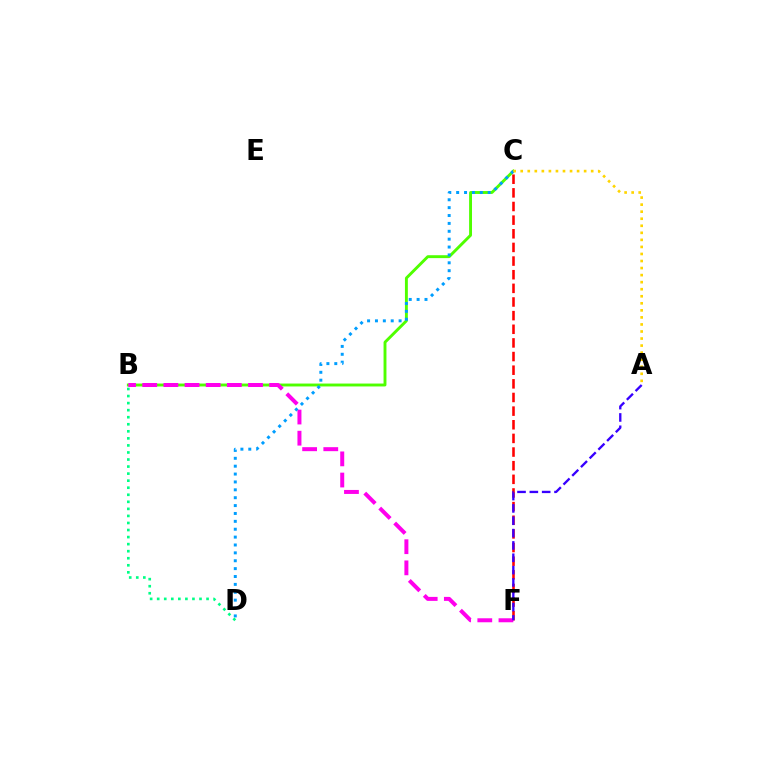{('B', 'C'): [{'color': '#4fff00', 'line_style': 'solid', 'thickness': 2.09}], ('C', 'F'): [{'color': '#ff0000', 'line_style': 'dashed', 'thickness': 1.85}], ('B', 'F'): [{'color': '#ff00ed', 'line_style': 'dashed', 'thickness': 2.87}], ('B', 'D'): [{'color': '#00ff86', 'line_style': 'dotted', 'thickness': 1.92}], ('C', 'D'): [{'color': '#009eff', 'line_style': 'dotted', 'thickness': 2.14}], ('A', 'C'): [{'color': '#ffd500', 'line_style': 'dotted', 'thickness': 1.91}], ('A', 'F'): [{'color': '#3700ff', 'line_style': 'dashed', 'thickness': 1.68}]}